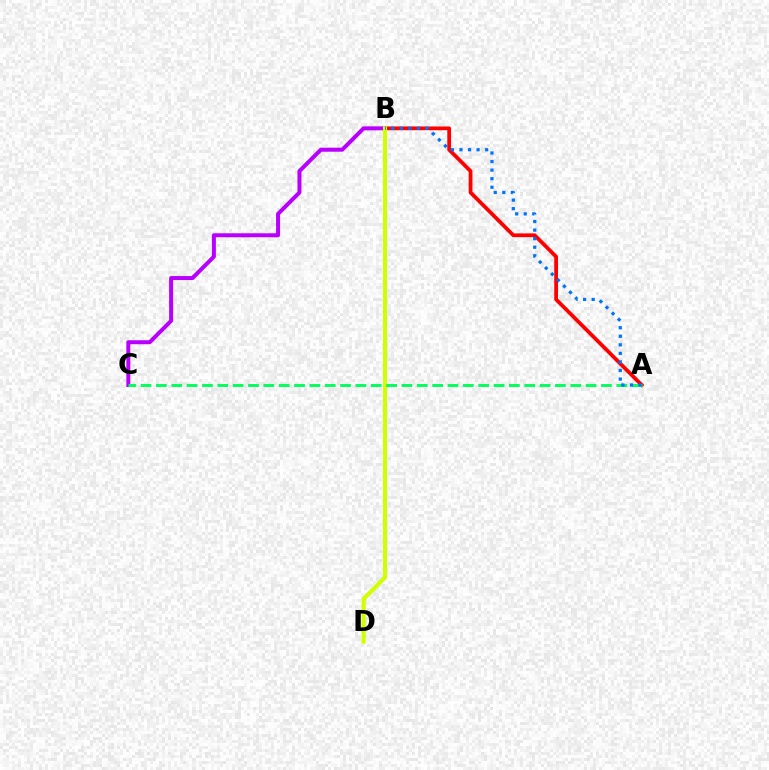{('A', 'B'): [{'color': '#ff0000', 'line_style': 'solid', 'thickness': 2.71}, {'color': '#0074ff', 'line_style': 'dotted', 'thickness': 2.33}], ('B', 'C'): [{'color': '#b900ff', 'line_style': 'solid', 'thickness': 2.88}], ('B', 'D'): [{'color': '#d1ff00', 'line_style': 'solid', 'thickness': 2.93}], ('A', 'C'): [{'color': '#00ff5c', 'line_style': 'dashed', 'thickness': 2.08}]}